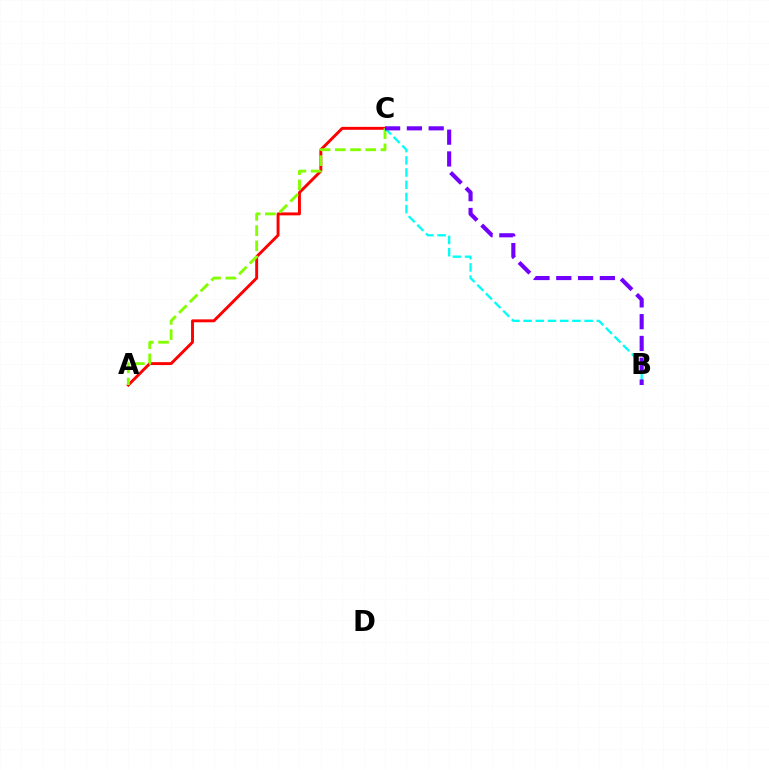{('A', 'C'): [{'color': '#ff0000', 'line_style': 'solid', 'thickness': 2.1}, {'color': '#84ff00', 'line_style': 'dashed', 'thickness': 2.06}], ('B', 'C'): [{'color': '#00fff6', 'line_style': 'dashed', 'thickness': 1.66}, {'color': '#7200ff', 'line_style': 'dashed', 'thickness': 2.96}]}